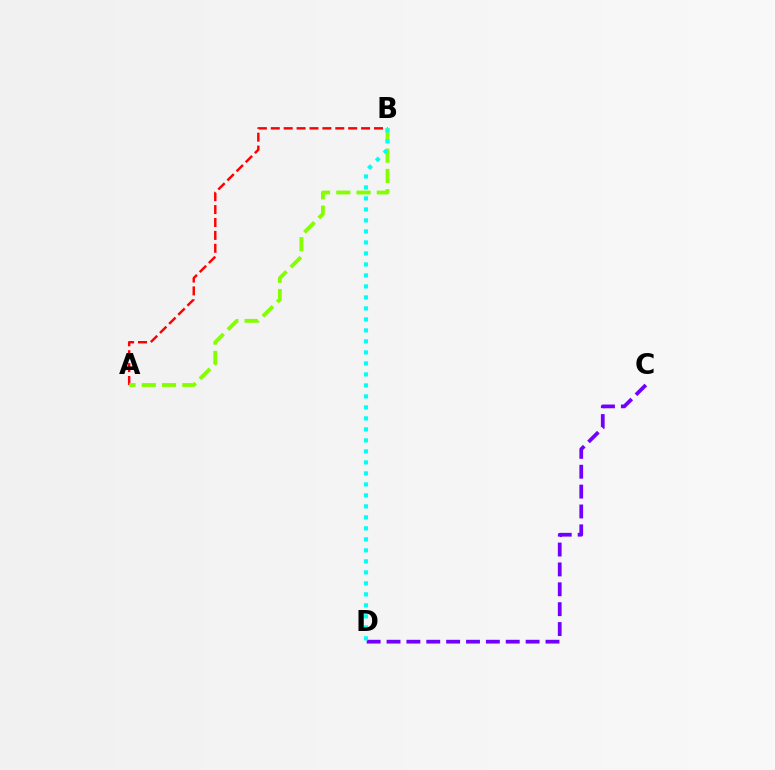{('A', 'B'): [{'color': '#ff0000', 'line_style': 'dashed', 'thickness': 1.75}, {'color': '#84ff00', 'line_style': 'dashed', 'thickness': 2.75}], ('C', 'D'): [{'color': '#7200ff', 'line_style': 'dashed', 'thickness': 2.7}], ('B', 'D'): [{'color': '#00fff6', 'line_style': 'dotted', 'thickness': 2.99}]}